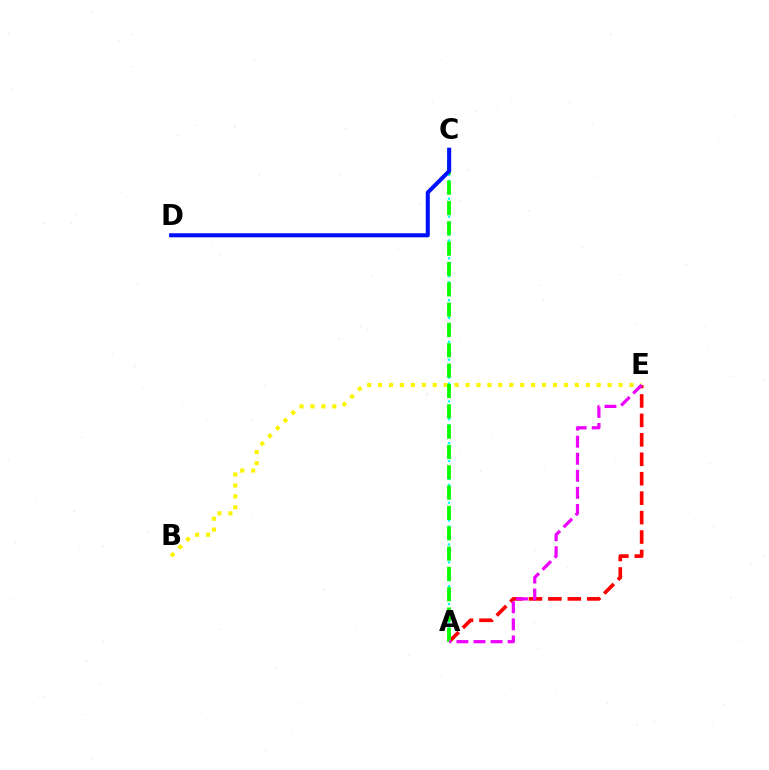{('A', 'C'): [{'color': '#00fff6', 'line_style': 'dotted', 'thickness': 1.62}, {'color': '#08ff00', 'line_style': 'dashed', 'thickness': 2.76}], ('B', 'E'): [{'color': '#fcf500', 'line_style': 'dotted', 'thickness': 2.97}], ('A', 'E'): [{'color': '#ff0000', 'line_style': 'dashed', 'thickness': 2.64}, {'color': '#ee00ff', 'line_style': 'dashed', 'thickness': 2.32}], ('C', 'D'): [{'color': '#0010ff', 'line_style': 'solid', 'thickness': 2.92}]}